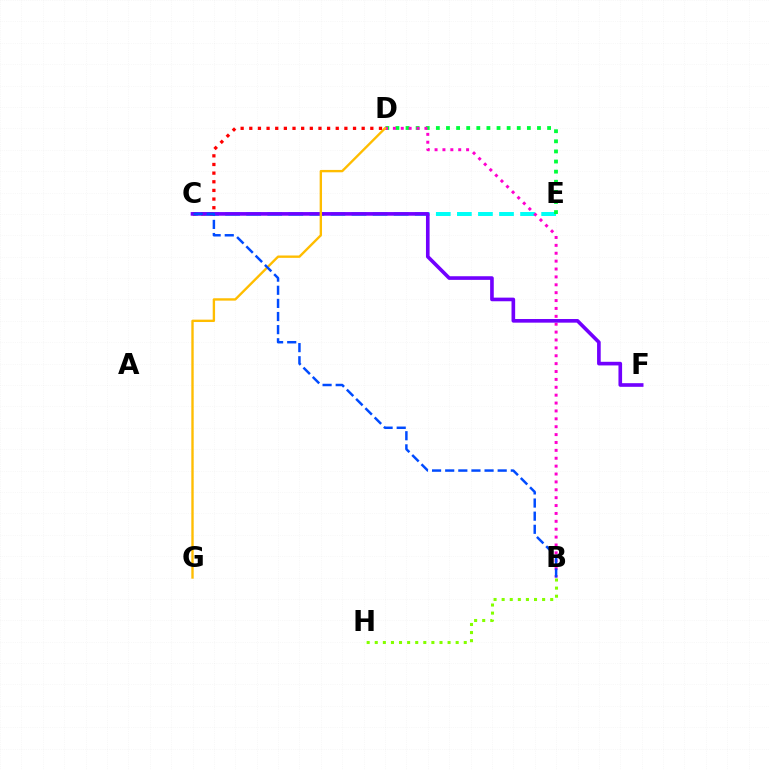{('C', 'E'): [{'color': '#00fff6', 'line_style': 'dashed', 'thickness': 2.86}], ('D', 'E'): [{'color': '#00ff39', 'line_style': 'dotted', 'thickness': 2.75}], ('C', 'D'): [{'color': '#ff0000', 'line_style': 'dotted', 'thickness': 2.35}], ('B', 'D'): [{'color': '#ff00cf', 'line_style': 'dotted', 'thickness': 2.14}], ('C', 'F'): [{'color': '#7200ff', 'line_style': 'solid', 'thickness': 2.62}], ('B', 'H'): [{'color': '#84ff00', 'line_style': 'dotted', 'thickness': 2.2}], ('D', 'G'): [{'color': '#ffbd00', 'line_style': 'solid', 'thickness': 1.7}], ('B', 'C'): [{'color': '#004bff', 'line_style': 'dashed', 'thickness': 1.78}]}